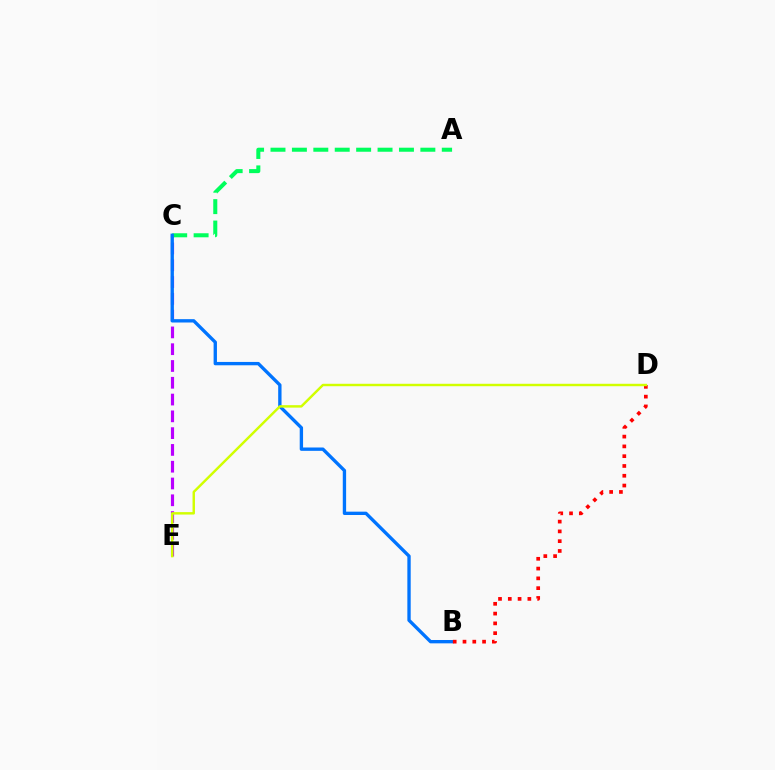{('C', 'E'): [{'color': '#b900ff', 'line_style': 'dashed', 'thickness': 2.28}], ('A', 'C'): [{'color': '#00ff5c', 'line_style': 'dashed', 'thickness': 2.91}], ('B', 'C'): [{'color': '#0074ff', 'line_style': 'solid', 'thickness': 2.41}], ('B', 'D'): [{'color': '#ff0000', 'line_style': 'dotted', 'thickness': 2.66}], ('D', 'E'): [{'color': '#d1ff00', 'line_style': 'solid', 'thickness': 1.76}]}